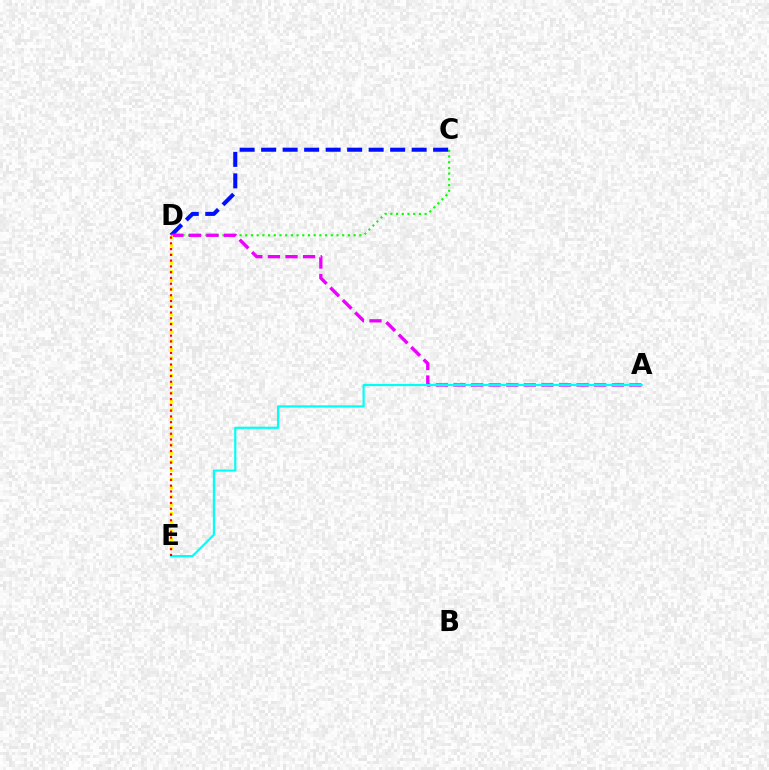{('C', 'D'): [{'color': '#08ff00', 'line_style': 'dotted', 'thickness': 1.55}, {'color': '#0010ff', 'line_style': 'dashed', 'thickness': 2.92}], ('A', 'D'): [{'color': '#ee00ff', 'line_style': 'dashed', 'thickness': 2.39}], ('D', 'E'): [{'color': '#fcf500', 'line_style': 'dotted', 'thickness': 2.35}, {'color': '#ff0000', 'line_style': 'dotted', 'thickness': 1.57}], ('A', 'E'): [{'color': '#00fff6', 'line_style': 'solid', 'thickness': 1.57}]}